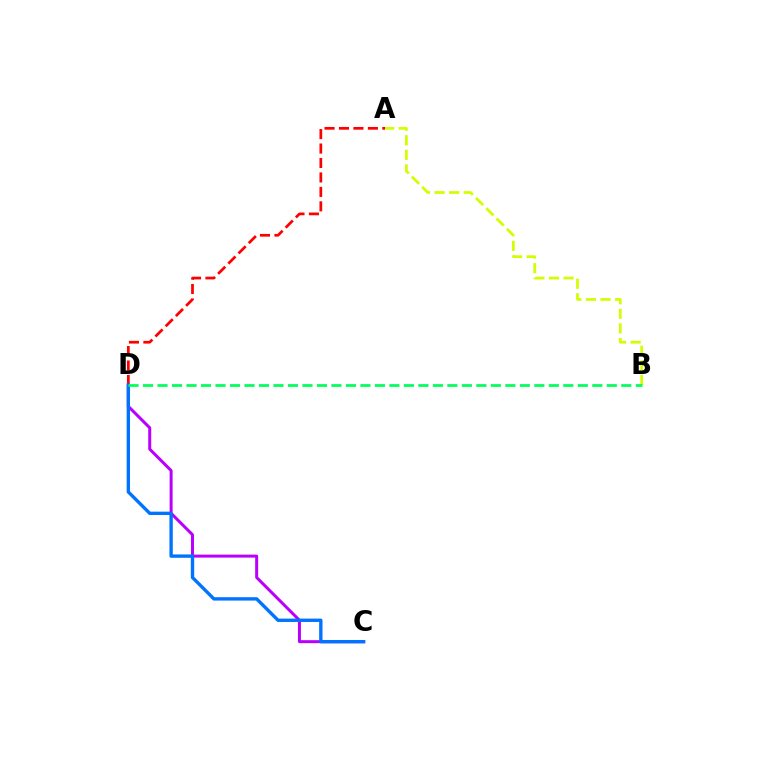{('A', 'B'): [{'color': '#d1ff00', 'line_style': 'dashed', 'thickness': 1.98}], ('A', 'D'): [{'color': '#ff0000', 'line_style': 'dashed', 'thickness': 1.96}], ('C', 'D'): [{'color': '#b900ff', 'line_style': 'solid', 'thickness': 2.16}, {'color': '#0074ff', 'line_style': 'solid', 'thickness': 2.42}], ('B', 'D'): [{'color': '#00ff5c', 'line_style': 'dashed', 'thickness': 1.97}]}